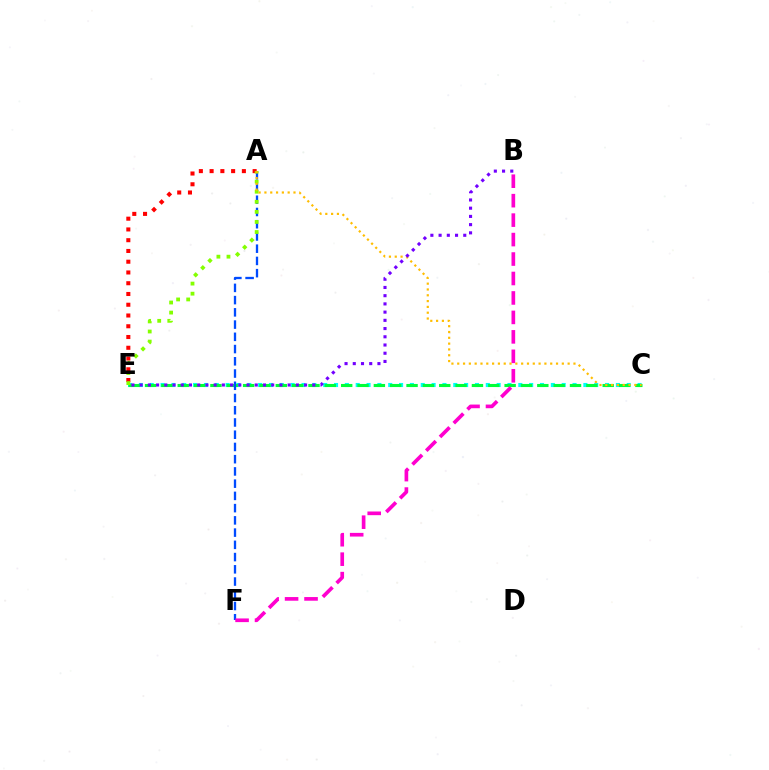{('C', 'E'): [{'color': '#00fff6', 'line_style': 'dotted', 'thickness': 2.95}, {'color': '#00ff39', 'line_style': 'dashed', 'thickness': 2.22}], ('A', 'E'): [{'color': '#ff0000', 'line_style': 'dotted', 'thickness': 2.92}, {'color': '#84ff00', 'line_style': 'dotted', 'thickness': 2.74}], ('A', 'F'): [{'color': '#004bff', 'line_style': 'dashed', 'thickness': 1.66}], ('B', 'F'): [{'color': '#ff00cf', 'line_style': 'dashed', 'thickness': 2.64}], ('A', 'C'): [{'color': '#ffbd00', 'line_style': 'dotted', 'thickness': 1.58}], ('B', 'E'): [{'color': '#7200ff', 'line_style': 'dotted', 'thickness': 2.23}]}